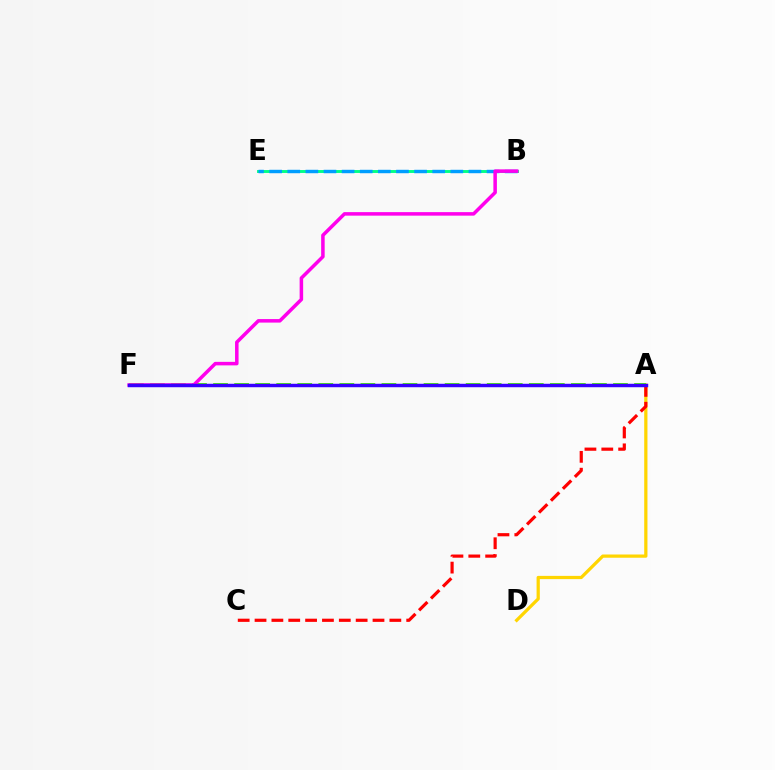{('B', 'E'): [{'color': '#00ff86', 'line_style': 'solid', 'thickness': 2.1}, {'color': '#009eff', 'line_style': 'dashed', 'thickness': 2.46}], ('A', 'D'): [{'color': '#ffd500', 'line_style': 'solid', 'thickness': 2.33}], ('A', 'F'): [{'color': '#4fff00', 'line_style': 'dashed', 'thickness': 2.86}, {'color': '#3700ff', 'line_style': 'solid', 'thickness': 2.49}], ('B', 'F'): [{'color': '#ff00ed', 'line_style': 'solid', 'thickness': 2.53}], ('A', 'C'): [{'color': '#ff0000', 'line_style': 'dashed', 'thickness': 2.29}]}